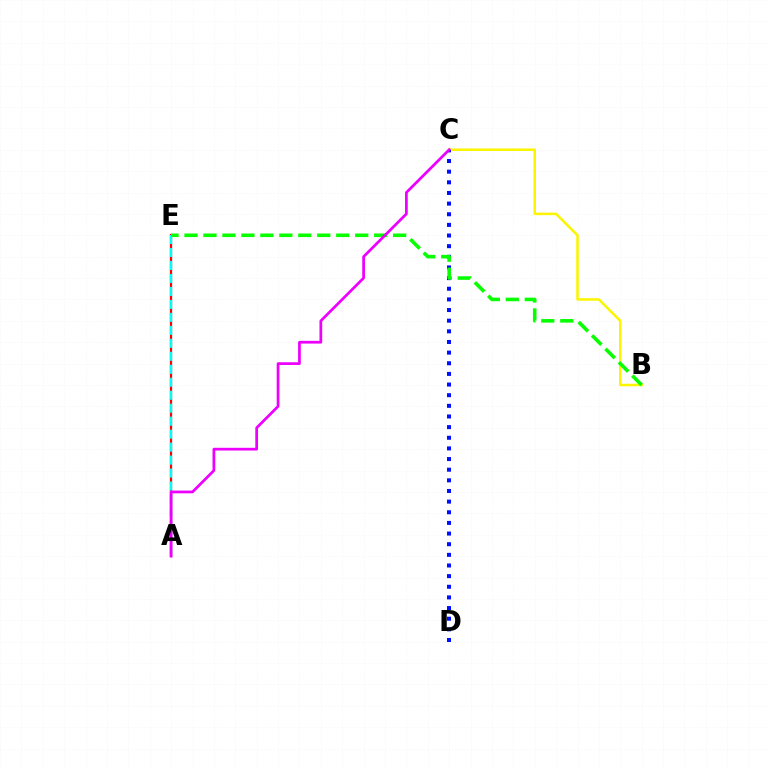{('B', 'C'): [{'color': '#fcf500', 'line_style': 'solid', 'thickness': 1.83}], ('C', 'D'): [{'color': '#0010ff', 'line_style': 'dotted', 'thickness': 2.89}], ('A', 'E'): [{'color': '#ff0000', 'line_style': 'solid', 'thickness': 1.61}, {'color': '#00fff6', 'line_style': 'dashed', 'thickness': 1.76}], ('B', 'E'): [{'color': '#08ff00', 'line_style': 'dashed', 'thickness': 2.58}], ('A', 'C'): [{'color': '#ee00ff', 'line_style': 'solid', 'thickness': 1.97}]}